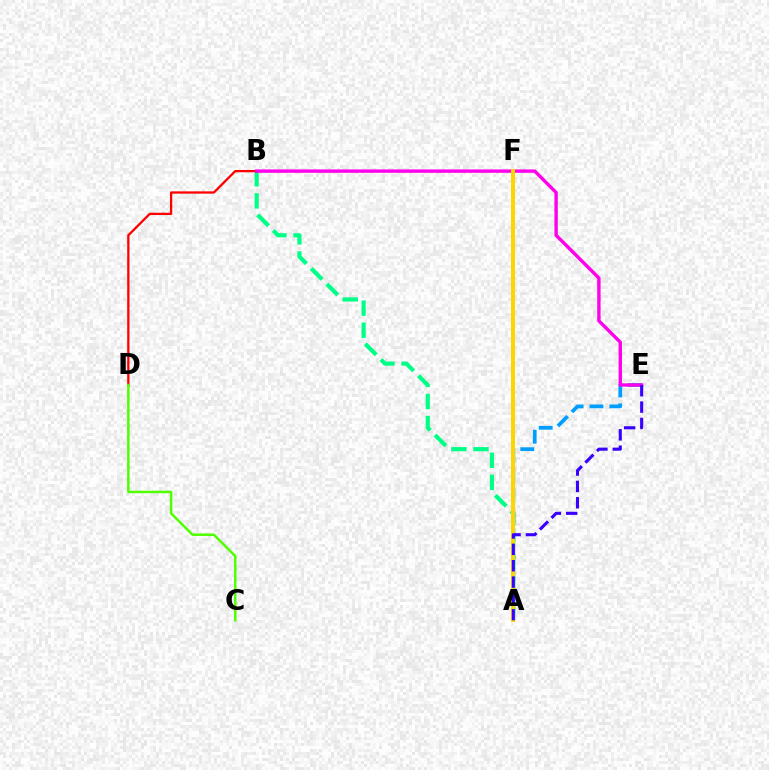{('A', 'B'): [{'color': '#00ff86', 'line_style': 'dashed', 'thickness': 3.0}], ('B', 'D'): [{'color': '#ff0000', 'line_style': 'solid', 'thickness': 1.65}], ('A', 'E'): [{'color': '#009eff', 'line_style': 'dashed', 'thickness': 2.7}, {'color': '#3700ff', 'line_style': 'dashed', 'thickness': 2.22}], ('B', 'E'): [{'color': '#ff00ed', 'line_style': 'solid', 'thickness': 2.44}], ('A', 'F'): [{'color': '#ffd500', 'line_style': 'solid', 'thickness': 2.86}], ('C', 'D'): [{'color': '#4fff00', 'line_style': 'solid', 'thickness': 1.78}]}